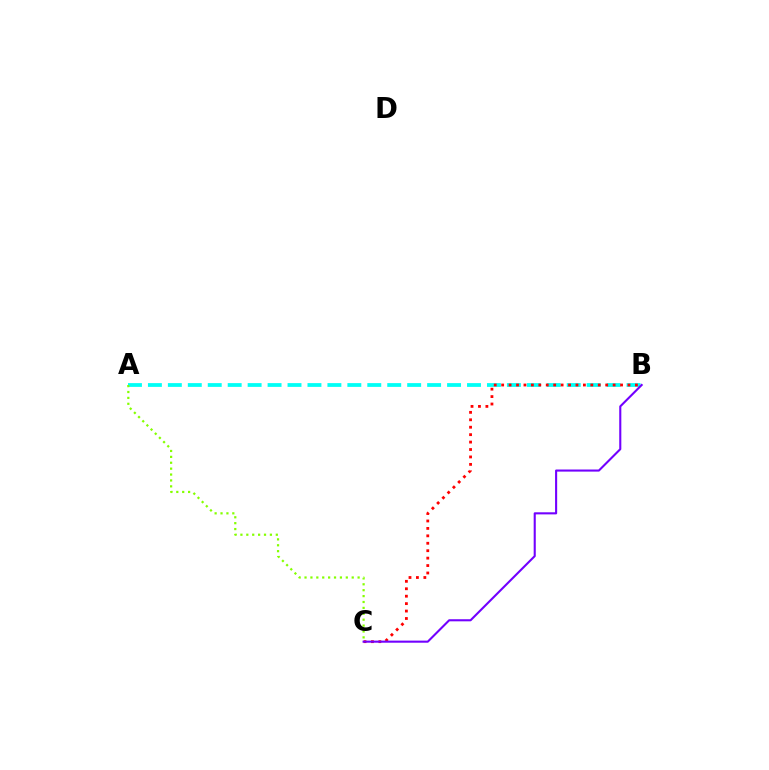{('A', 'B'): [{'color': '#00fff6', 'line_style': 'dashed', 'thickness': 2.71}], ('B', 'C'): [{'color': '#ff0000', 'line_style': 'dotted', 'thickness': 2.02}, {'color': '#7200ff', 'line_style': 'solid', 'thickness': 1.51}], ('A', 'C'): [{'color': '#84ff00', 'line_style': 'dotted', 'thickness': 1.6}]}